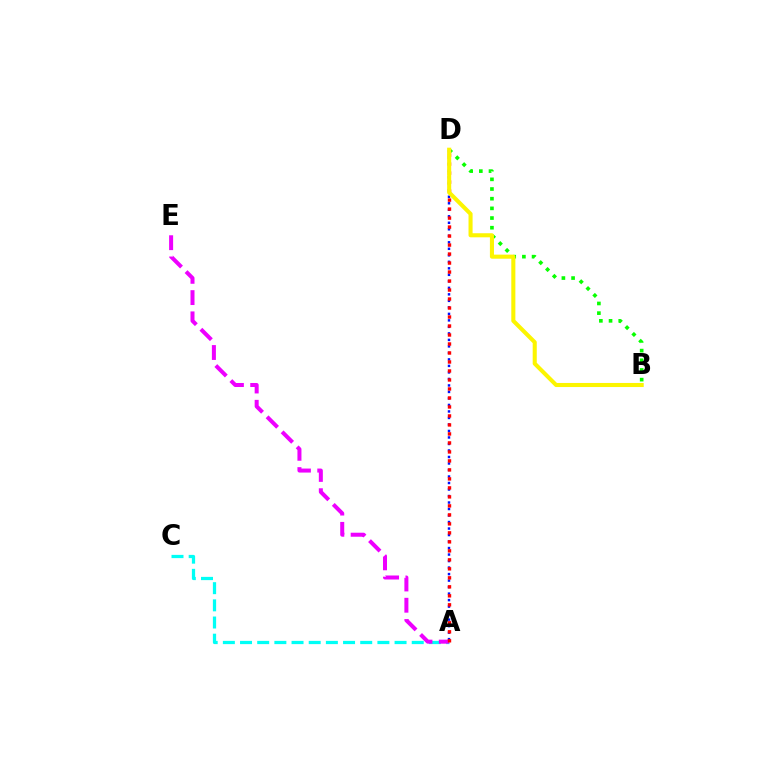{('A', 'C'): [{'color': '#00fff6', 'line_style': 'dashed', 'thickness': 2.33}], ('A', 'E'): [{'color': '#ee00ff', 'line_style': 'dashed', 'thickness': 2.89}], ('A', 'D'): [{'color': '#0010ff', 'line_style': 'dotted', 'thickness': 1.77}, {'color': '#ff0000', 'line_style': 'dotted', 'thickness': 2.44}], ('B', 'D'): [{'color': '#08ff00', 'line_style': 'dotted', 'thickness': 2.63}, {'color': '#fcf500', 'line_style': 'solid', 'thickness': 2.93}]}